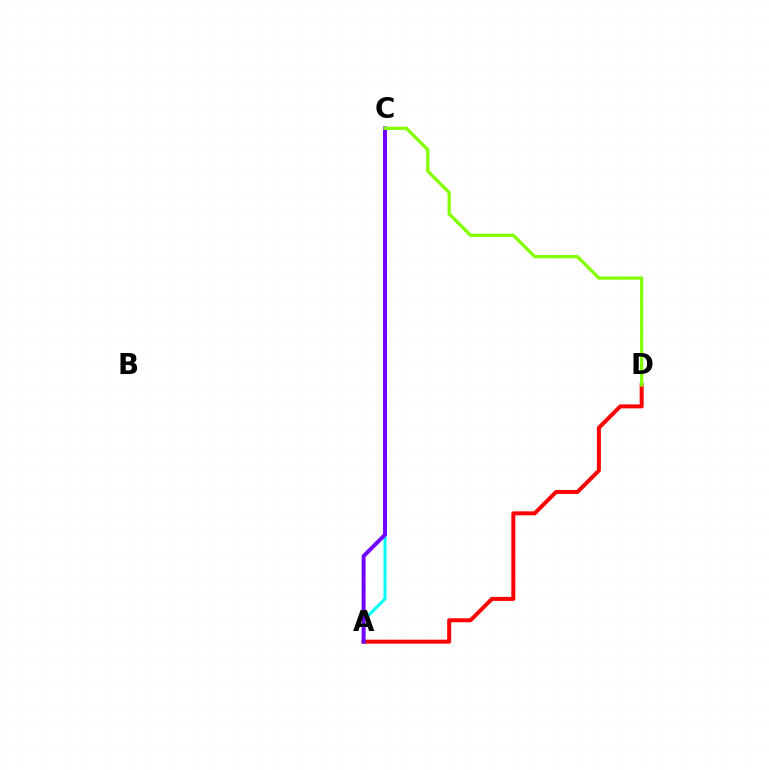{('A', 'D'): [{'color': '#ff0000', 'line_style': 'solid', 'thickness': 2.87}], ('A', 'C'): [{'color': '#00fff6', 'line_style': 'solid', 'thickness': 2.17}, {'color': '#7200ff', 'line_style': 'solid', 'thickness': 2.82}], ('C', 'D'): [{'color': '#84ff00', 'line_style': 'solid', 'thickness': 2.35}]}